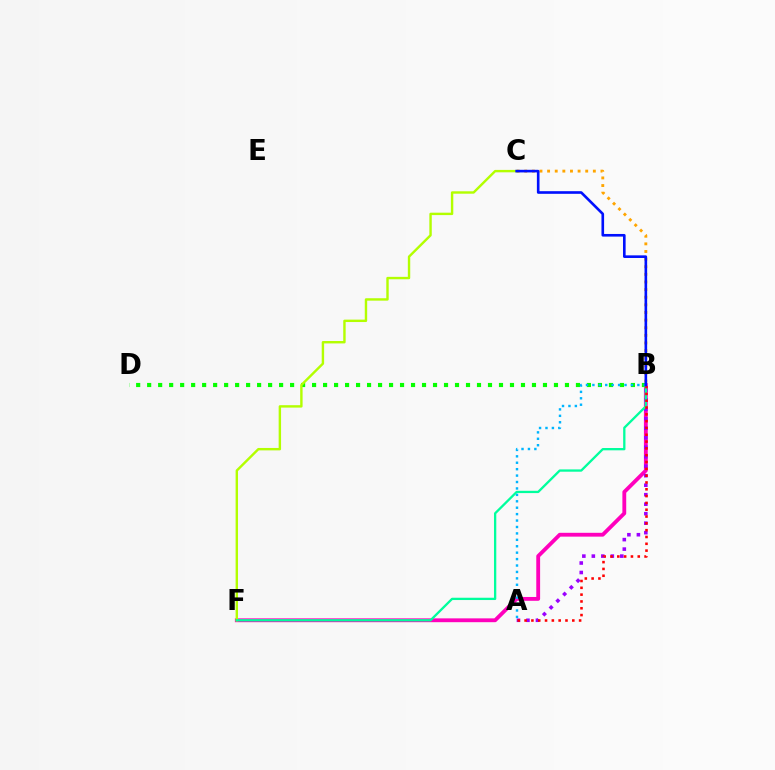{('B', 'F'): [{'color': '#ff00bd', 'line_style': 'solid', 'thickness': 2.76}, {'color': '#00ff9d', 'line_style': 'solid', 'thickness': 1.66}], ('B', 'C'): [{'color': '#ffa500', 'line_style': 'dotted', 'thickness': 2.07}, {'color': '#0010ff', 'line_style': 'solid', 'thickness': 1.89}], ('A', 'B'): [{'color': '#9b00ff', 'line_style': 'dotted', 'thickness': 2.58}, {'color': '#00b5ff', 'line_style': 'dotted', 'thickness': 1.75}, {'color': '#ff0000', 'line_style': 'dotted', 'thickness': 1.85}], ('B', 'D'): [{'color': '#08ff00', 'line_style': 'dotted', 'thickness': 2.99}], ('C', 'F'): [{'color': '#b3ff00', 'line_style': 'solid', 'thickness': 1.73}]}